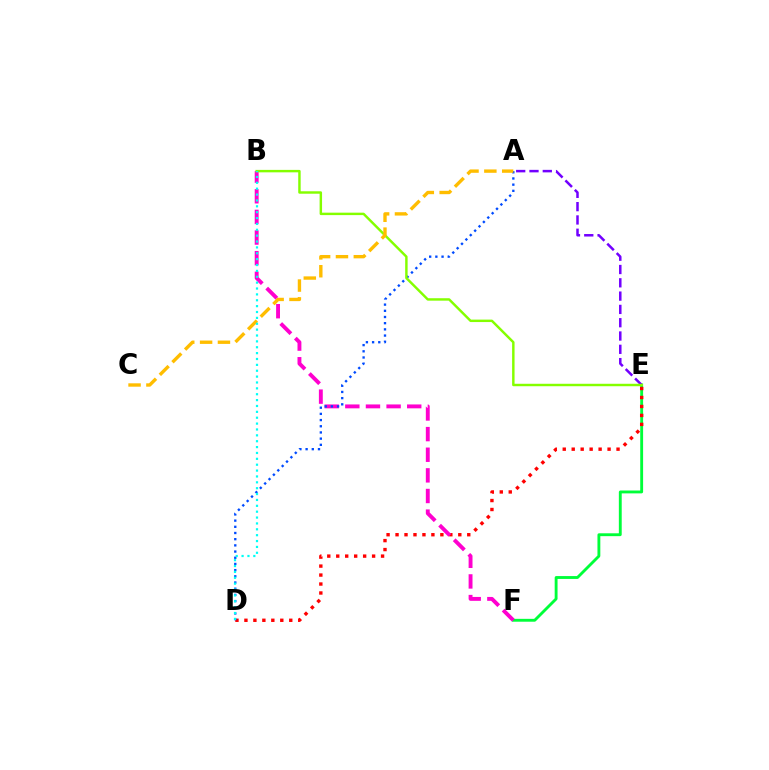{('E', 'F'): [{'color': '#00ff39', 'line_style': 'solid', 'thickness': 2.06}], ('A', 'E'): [{'color': '#7200ff', 'line_style': 'dashed', 'thickness': 1.81}], ('D', 'E'): [{'color': '#ff0000', 'line_style': 'dotted', 'thickness': 2.44}], ('B', 'F'): [{'color': '#ff00cf', 'line_style': 'dashed', 'thickness': 2.8}], ('A', 'D'): [{'color': '#004bff', 'line_style': 'dotted', 'thickness': 1.68}], ('B', 'E'): [{'color': '#84ff00', 'line_style': 'solid', 'thickness': 1.76}], ('A', 'C'): [{'color': '#ffbd00', 'line_style': 'dashed', 'thickness': 2.43}], ('B', 'D'): [{'color': '#00fff6', 'line_style': 'dotted', 'thickness': 1.6}]}